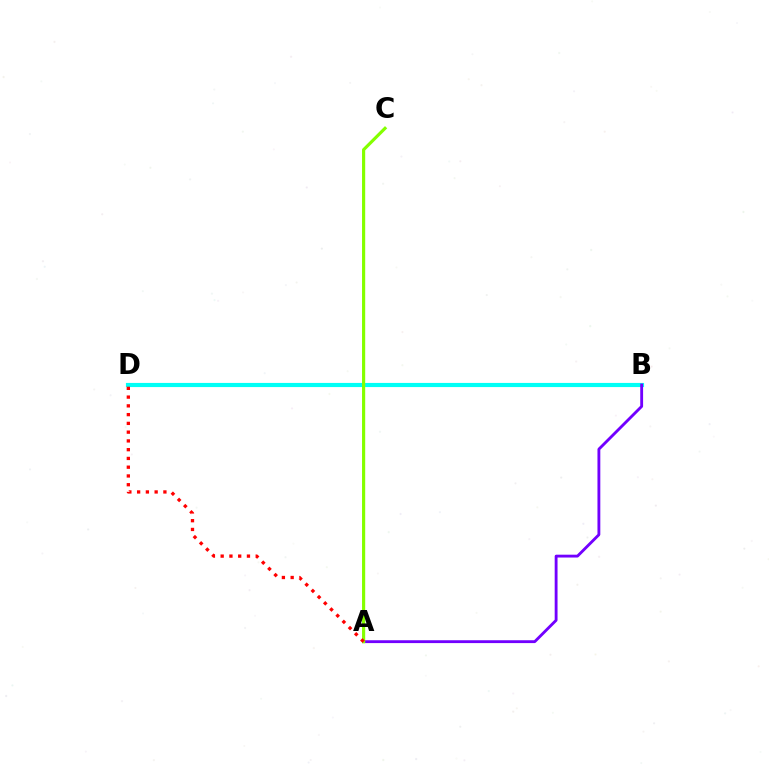{('B', 'D'): [{'color': '#00fff6', 'line_style': 'solid', 'thickness': 2.99}], ('A', 'B'): [{'color': '#7200ff', 'line_style': 'solid', 'thickness': 2.05}], ('A', 'C'): [{'color': '#84ff00', 'line_style': 'solid', 'thickness': 2.27}], ('A', 'D'): [{'color': '#ff0000', 'line_style': 'dotted', 'thickness': 2.38}]}